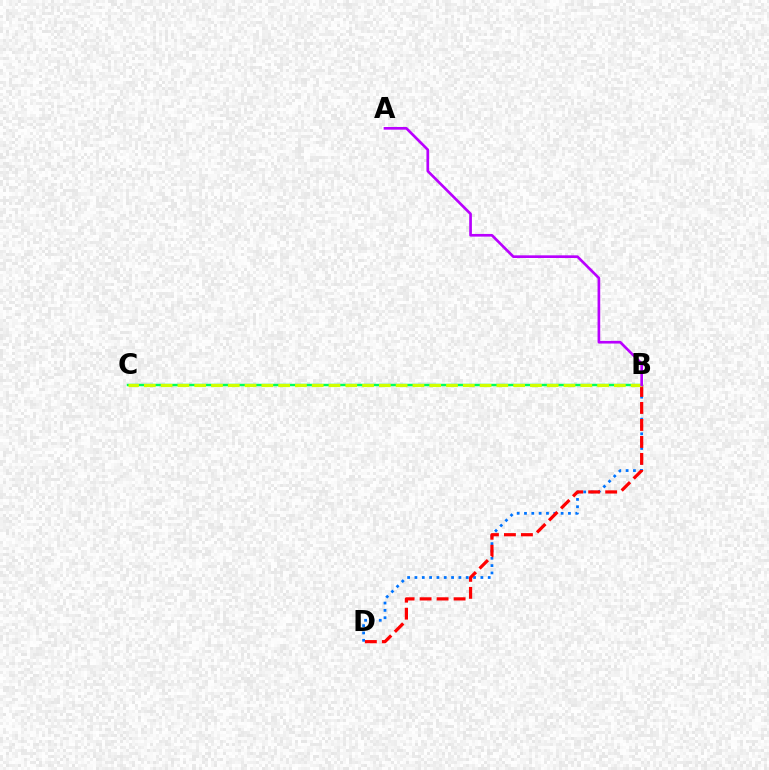{('B', 'D'): [{'color': '#0074ff', 'line_style': 'dotted', 'thickness': 1.99}, {'color': '#ff0000', 'line_style': 'dashed', 'thickness': 2.31}], ('B', 'C'): [{'color': '#00ff5c', 'line_style': 'solid', 'thickness': 1.76}, {'color': '#d1ff00', 'line_style': 'dashed', 'thickness': 2.28}], ('A', 'B'): [{'color': '#b900ff', 'line_style': 'solid', 'thickness': 1.92}]}